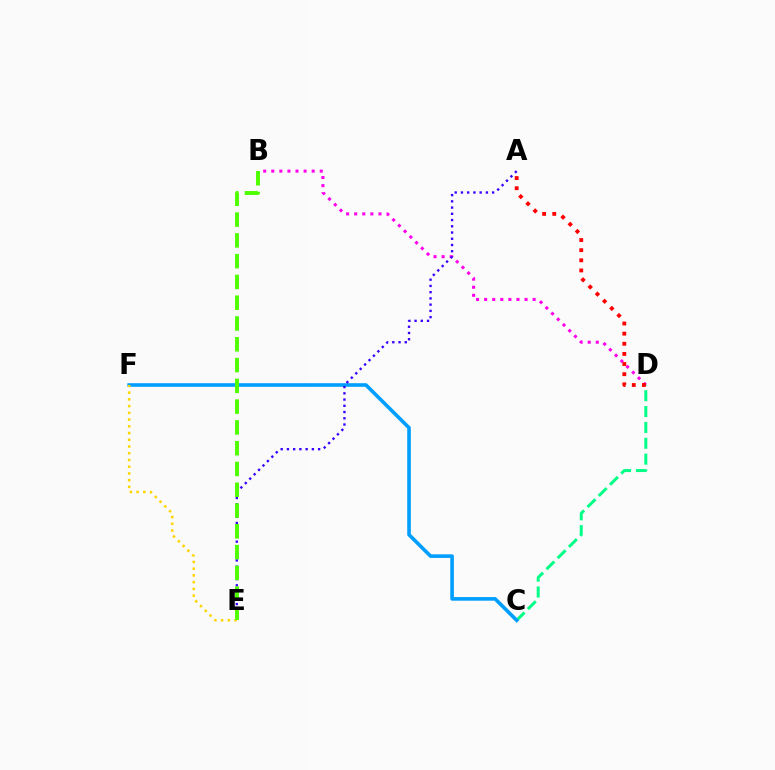{('C', 'D'): [{'color': '#00ff86', 'line_style': 'dashed', 'thickness': 2.15}], ('B', 'D'): [{'color': '#ff00ed', 'line_style': 'dotted', 'thickness': 2.2}], ('A', 'D'): [{'color': '#ff0000', 'line_style': 'dotted', 'thickness': 2.75}], ('C', 'F'): [{'color': '#009eff', 'line_style': 'solid', 'thickness': 2.6}], ('E', 'F'): [{'color': '#ffd500', 'line_style': 'dotted', 'thickness': 1.83}], ('A', 'E'): [{'color': '#3700ff', 'line_style': 'dotted', 'thickness': 1.69}], ('B', 'E'): [{'color': '#4fff00', 'line_style': 'dashed', 'thickness': 2.82}]}